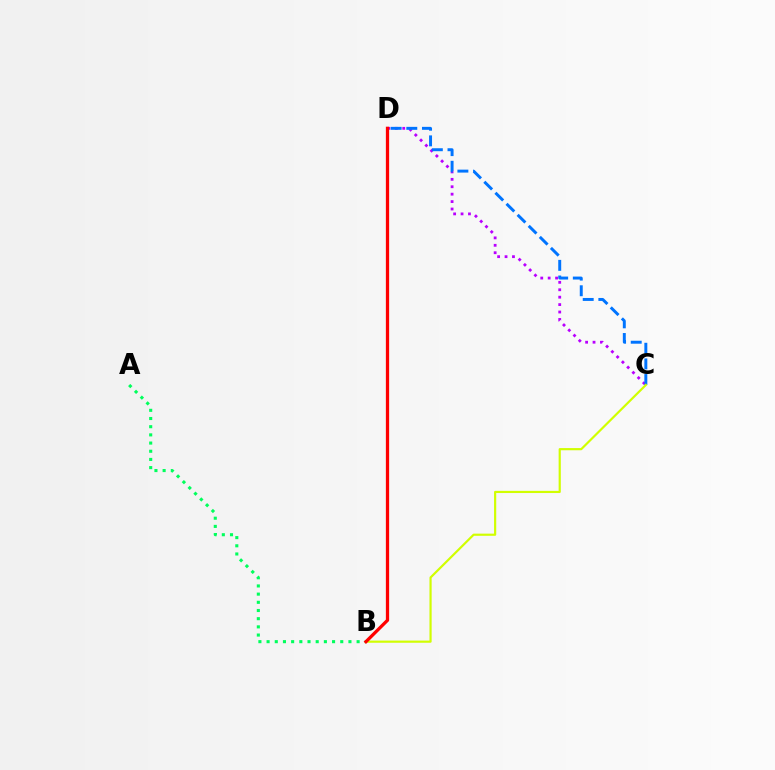{('C', 'D'): [{'color': '#b900ff', 'line_style': 'dotted', 'thickness': 2.02}, {'color': '#0074ff', 'line_style': 'dashed', 'thickness': 2.13}], ('A', 'B'): [{'color': '#00ff5c', 'line_style': 'dotted', 'thickness': 2.22}], ('B', 'C'): [{'color': '#d1ff00', 'line_style': 'solid', 'thickness': 1.57}], ('B', 'D'): [{'color': '#ff0000', 'line_style': 'solid', 'thickness': 2.35}]}